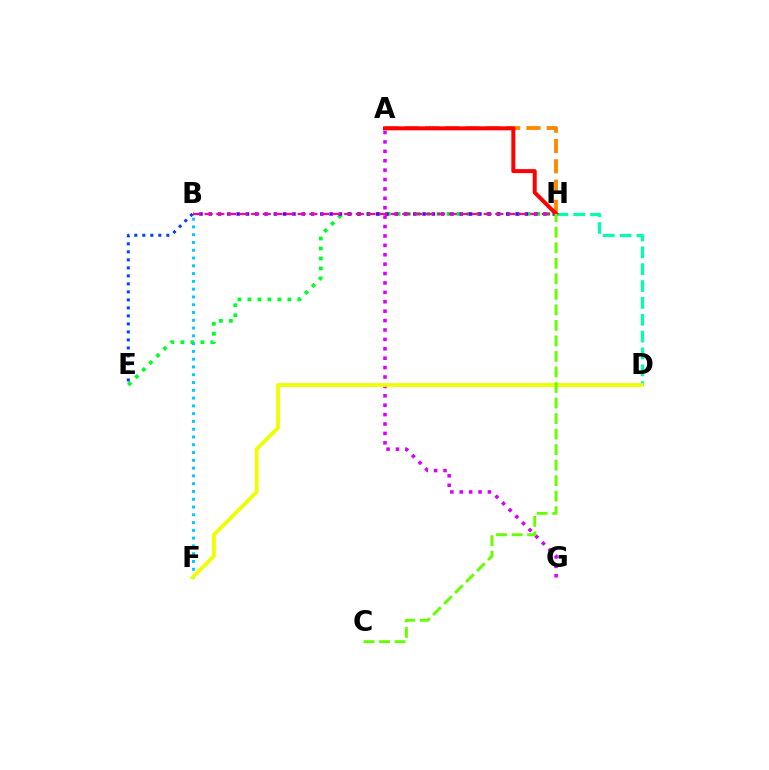{('A', 'G'): [{'color': '#d600ff', 'line_style': 'dotted', 'thickness': 2.55}], ('E', 'H'): [{'color': '#00ff27', 'line_style': 'dotted', 'thickness': 2.71}], ('B', 'H'): [{'color': '#4f00ff', 'line_style': 'dotted', 'thickness': 2.53}, {'color': '#ff00a0', 'line_style': 'dashed', 'thickness': 1.58}], ('B', 'E'): [{'color': '#003fff', 'line_style': 'dotted', 'thickness': 2.18}], ('A', 'H'): [{'color': '#ff8800', 'line_style': 'dashed', 'thickness': 2.76}, {'color': '#ff0000', 'line_style': 'solid', 'thickness': 2.87}], ('D', 'H'): [{'color': '#00ffaf', 'line_style': 'dashed', 'thickness': 2.29}], ('B', 'F'): [{'color': '#00c7ff', 'line_style': 'dotted', 'thickness': 2.11}], ('D', 'F'): [{'color': '#eeff00', 'line_style': 'solid', 'thickness': 2.73}], ('C', 'H'): [{'color': '#66ff00', 'line_style': 'dashed', 'thickness': 2.11}]}